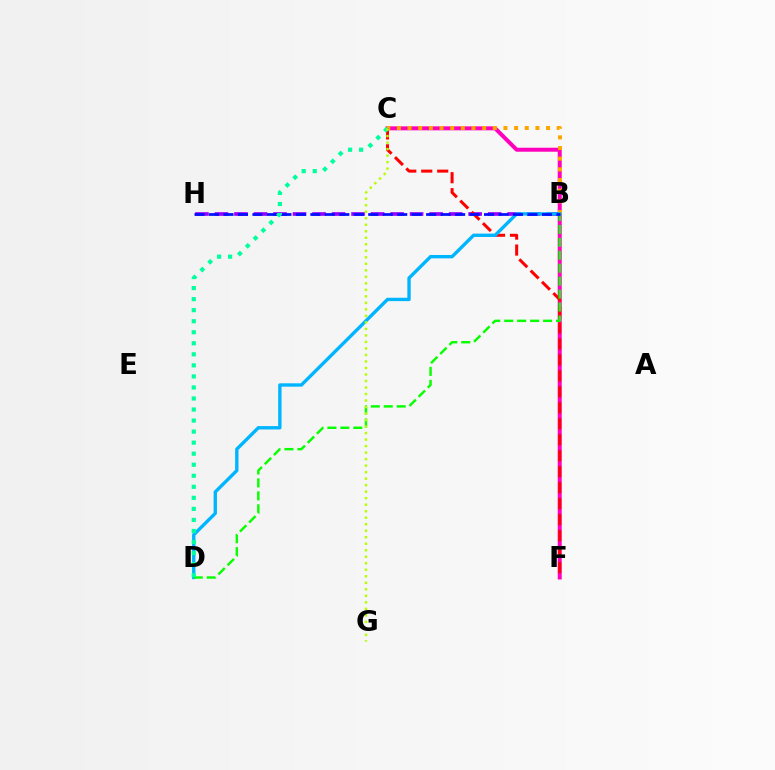{('B', 'H'): [{'color': '#9b00ff', 'line_style': 'dashed', 'thickness': 2.65}, {'color': '#0010ff', 'line_style': 'dashed', 'thickness': 1.97}], ('C', 'F'): [{'color': '#ff00bd', 'line_style': 'solid', 'thickness': 2.88}, {'color': '#ff0000', 'line_style': 'dashed', 'thickness': 2.17}], ('B', 'C'): [{'color': '#ffa500', 'line_style': 'dotted', 'thickness': 2.9}], ('B', 'D'): [{'color': '#00b5ff', 'line_style': 'solid', 'thickness': 2.42}, {'color': '#08ff00', 'line_style': 'dashed', 'thickness': 1.76}], ('C', 'D'): [{'color': '#00ff9d', 'line_style': 'dotted', 'thickness': 3.0}], ('C', 'G'): [{'color': '#b3ff00', 'line_style': 'dotted', 'thickness': 1.77}]}